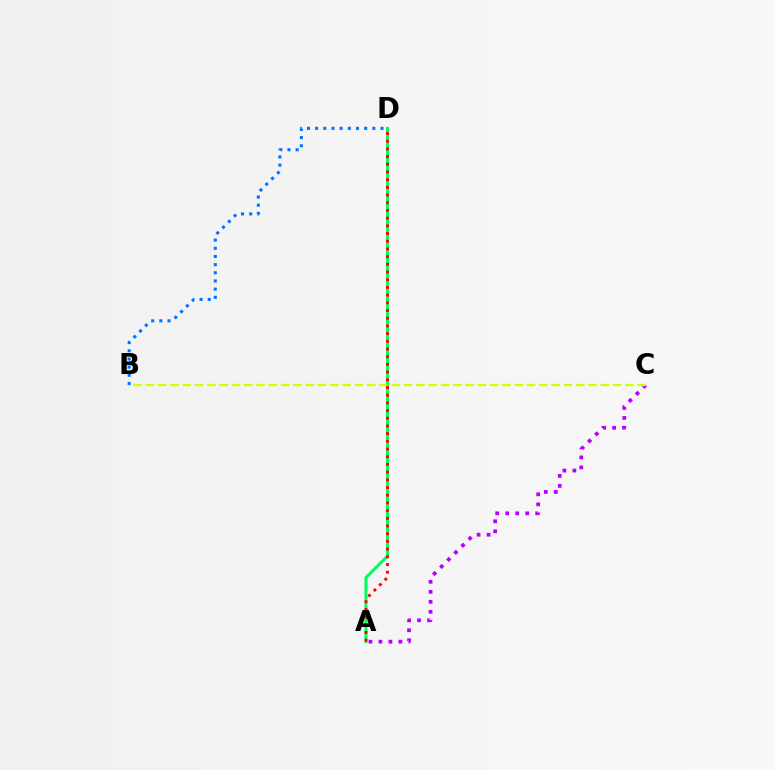{('A', 'C'): [{'color': '#b900ff', 'line_style': 'dotted', 'thickness': 2.72}], ('A', 'D'): [{'color': '#00ff5c', 'line_style': 'solid', 'thickness': 2.17}, {'color': '#ff0000', 'line_style': 'dotted', 'thickness': 2.09}], ('B', 'C'): [{'color': '#d1ff00', 'line_style': 'dashed', 'thickness': 1.67}], ('B', 'D'): [{'color': '#0074ff', 'line_style': 'dotted', 'thickness': 2.22}]}